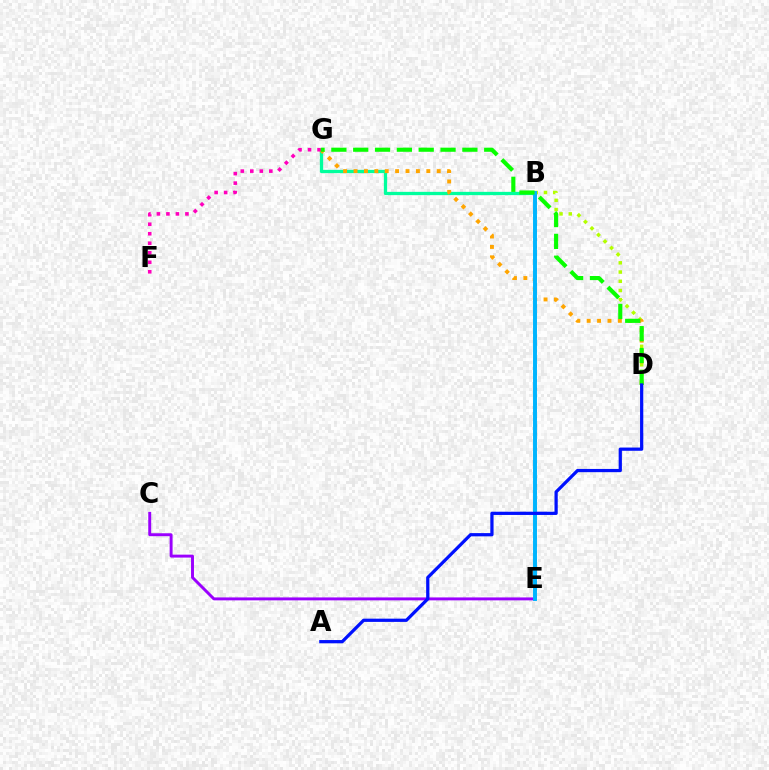{('C', 'E'): [{'color': '#9b00ff', 'line_style': 'solid', 'thickness': 2.11}], ('B', 'E'): [{'color': '#ff0000', 'line_style': 'dotted', 'thickness': 2.02}, {'color': '#00b5ff', 'line_style': 'solid', 'thickness': 2.84}], ('B', 'G'): [{'color': '#00ff9d', 'line_style': 'solid', 'thickness': 2.37}], ('B', 'D'): [{'color': '#b3ff00', 'line_style': 'dotted', 'thickness': 2.51}], ('D', 'G'): [{'color': '#ffa500', 'line_style': 'dotted', 'thickness': 2.83}, {'color': '#08ff00', 'line_style': 'dashed', 'thickness': 2.97}], ('F', 'G'): [{'color': '#ff00bd', 'line_style': 'dotted', 'thickness': 2.58}], ('A', 'D'): [{'color': '#0010ff', 'line_style': 'solid', 'thickness': 2.33}]}